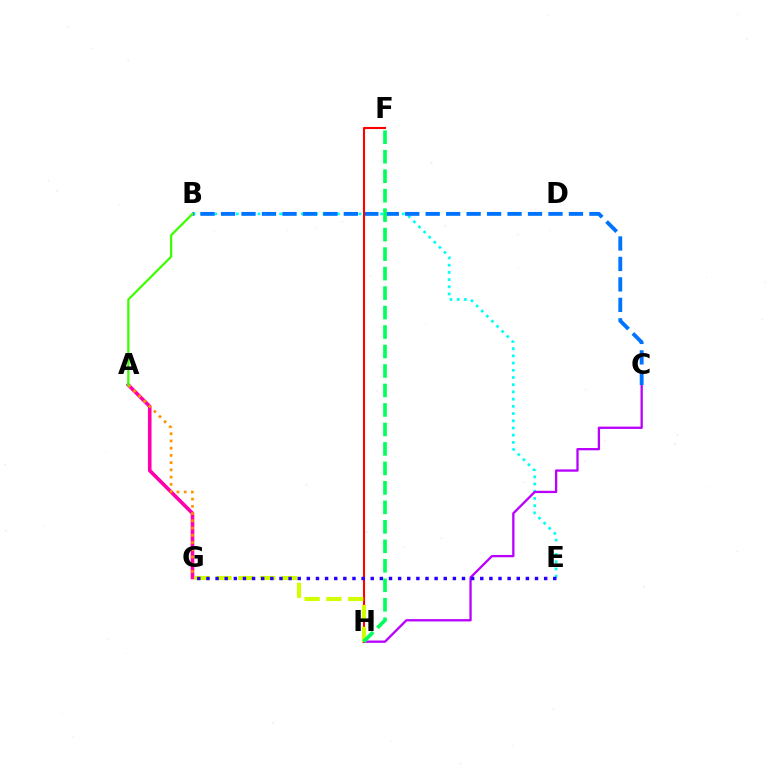{('B', 'E'): [{'color': '#00fff6', 'line_style': 'dotted', 'thickness': 1.96}], ('C', 'H'): [{'color': '#b900ff', 'line_style': 'solid', 'thickness': 1.66}], ('A', 'G'): [{'color': '#ff00ac', 'line_style': 'solid', 'thickness': 2.6}, {'color': '#ff9400', 'line_style': 'dotted', 'thickness': 1.96}], ('B', 'C'): [{'color': '#0074ff', 'line_style': 'dashed', 'thickness': 2.78}], ('F', 'H'): [{'color': '#ff0000', 'line_style': 'solid', 'thickness': 1.51}, {'color': '#00ff5c', 'line_style': 'dashed', 'thickness': 2.65}], ('G', 'H'): [{'color': '#d1ff00', 'line_style': 'dashed', 'thickness': 2.96}], ('E', 'G'): [{'color': '#2500ff', 'line_style': 'dotted', 'thickness': 2.48}], ('A', 'B'): [{'color': '#3dff00', 'line_style': 'solid', 'thickness': 1.62}]}